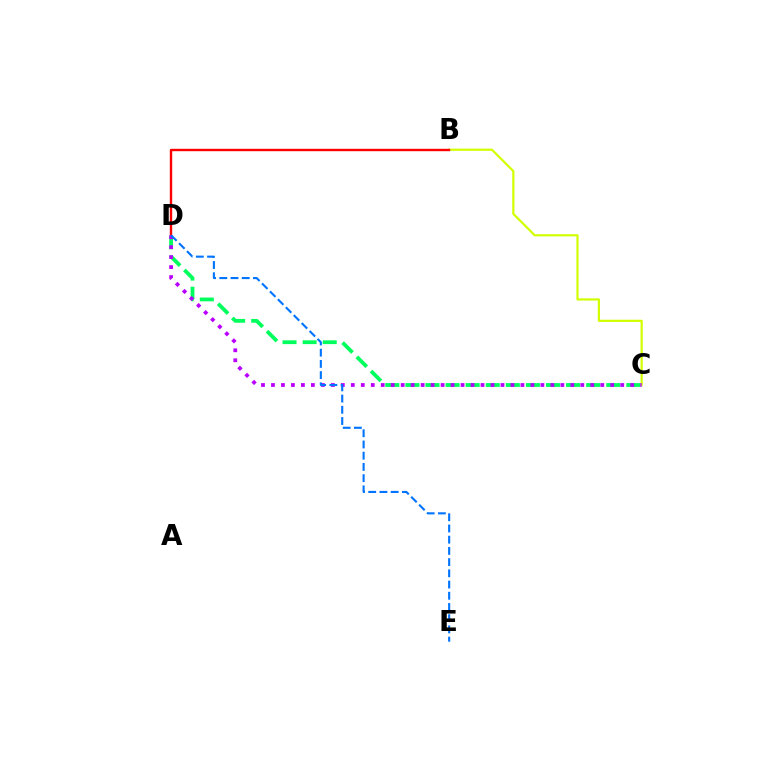{('B', 'C'): [{'color': '#d1ff00', 'line_style': 'solid', 'thickness': 1.59}], ('B', 'D'): [{'color': '#ff0000', 'line_style': 'solid', 'thickness': 1.72}], ('C', 'D'): [{'color': '#00ff5c', 'line_style': 'dashed', 'thickness': 2.73}, {'color': '#b900ff', 'line_style': 'dotted', 'thickness': 2.71}], ('D', 'E'): [{'color': '#0074ff', 'line_style': 'dashed', 'thickness': 1.52}]}